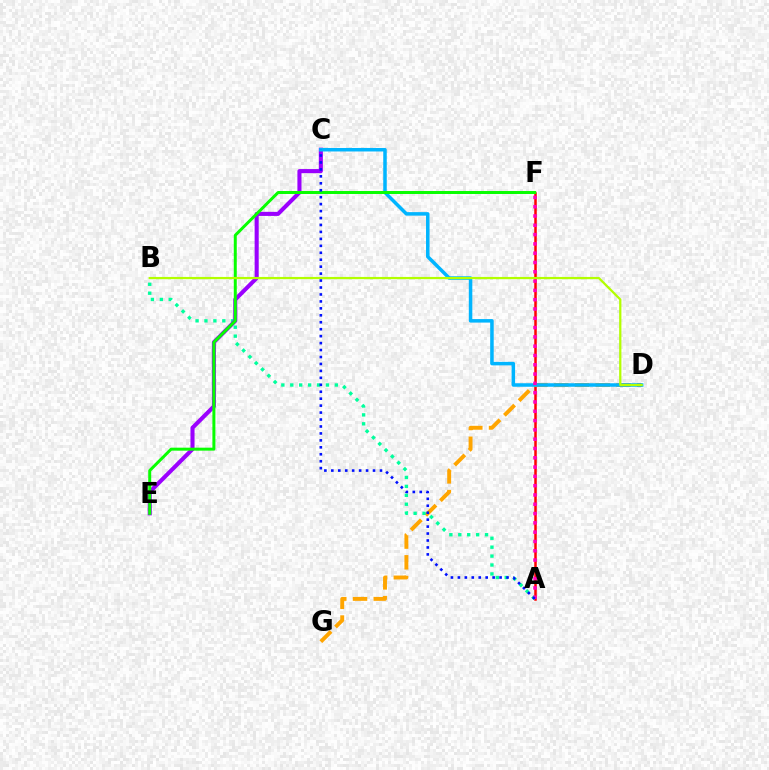{('A', 'F'): [{'color': '#ff0000', 'line_style': 'solid', 'thickness': 1.81}, {'color': '#ff00bd', 'line_style': 'dotted', 'thickness': 2.53}], ('D', 'G'): [{'color': '#ffa500', 'line_style': 'dashed', 'thickness': 2.82}], ('A', 'B'): [{'color': '#00ff9d', 'line_style': 'dotted', 'thickness': 2.42}], ('C', 'E'): [{'color': '#9b00ff', 'line_style': 'solid', 'thickness': 2.93}], ('C', 'D'): [{'color': '#00b5ff', 'line_style': 'solid', 'thickness': 2.53}], ('E', 'F'): [{'color': '#08ff00', 'line_style': 'solid', 'thickness': 2.14}], ('B', 'D'): [{'color': '#b3ff00', 'line_style': 'solid', 'thickness': 1.62}], ('A', 'C'): [{'color': '#0010ff', 'line_style': 'dotted', 'thickness': 1.89}]}